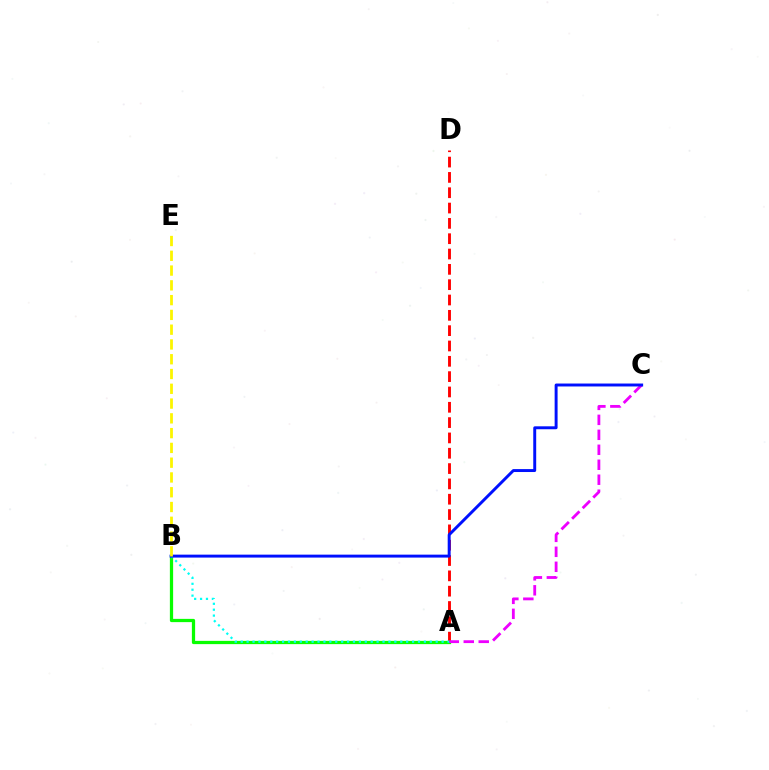{('A', 'D'): [{'color': '#ff0000', 'line_style': 'dashed', 'thickness': 2.08}], ('A', 'B'): [{'color': '#08ff00', 'line_style': 'solid', 'thickness': 2.34}, {'color': '#00fff6', 'line_style': 'dotted', 'thickness': 1.61}], ('A', 'C'): [{'color': '#ee00ff', 'line_style': 'dashed', 'thickness': 2.03}], ('B', 'C'): [{'color': '#0010ff', 'line_style': 'solid', 'thickness': 2.12}], ('B', 'E'): [{'color': '#fcf500', 'line_style': 'dashed', 'thickness': 2.01}]}